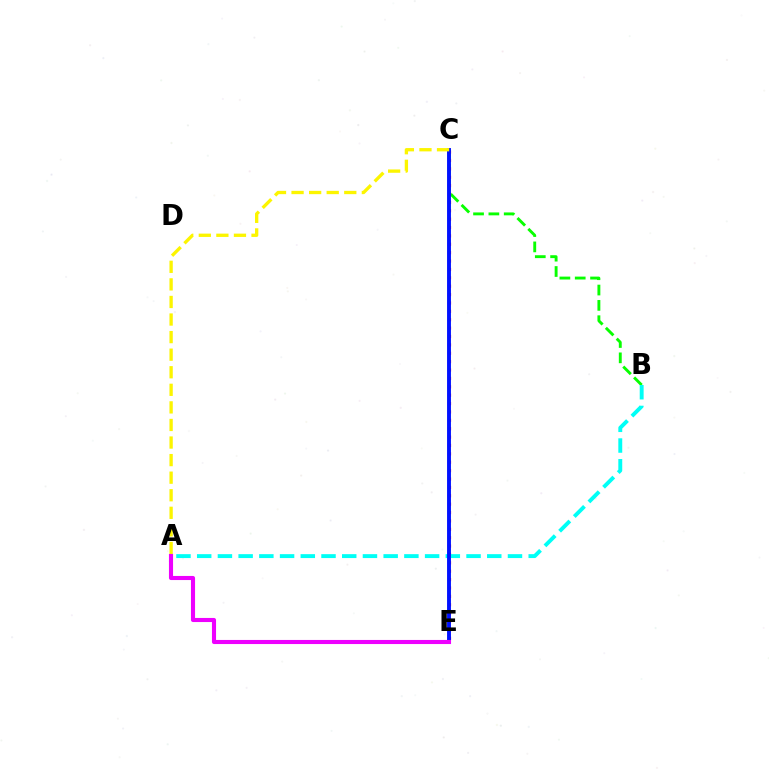{('B', 'C'): [{'color': '#08ff00', 'line_style': 'dashed', 'thickness': 2.08}], ('C', 'E'): [{'color': '#ff0000', 'line_style': 'dotted', 'thickness': 2.28}, {'color': '#0010ff', 'line_style': 'solid', 'thickness': 2.8}], ('A', 'B'): [{'color': '#00fff6', 'line_style': 'dashed', 'thickness': 2.81}], ('A', 'C'): [{'color': '#fcf500', 'line_style': 'dashed', 'thickness': 2.39}], ('A', 'E'): [{'color': '#ee00ff', 'line_style': 'solid', 'thickness': 2.95}]}